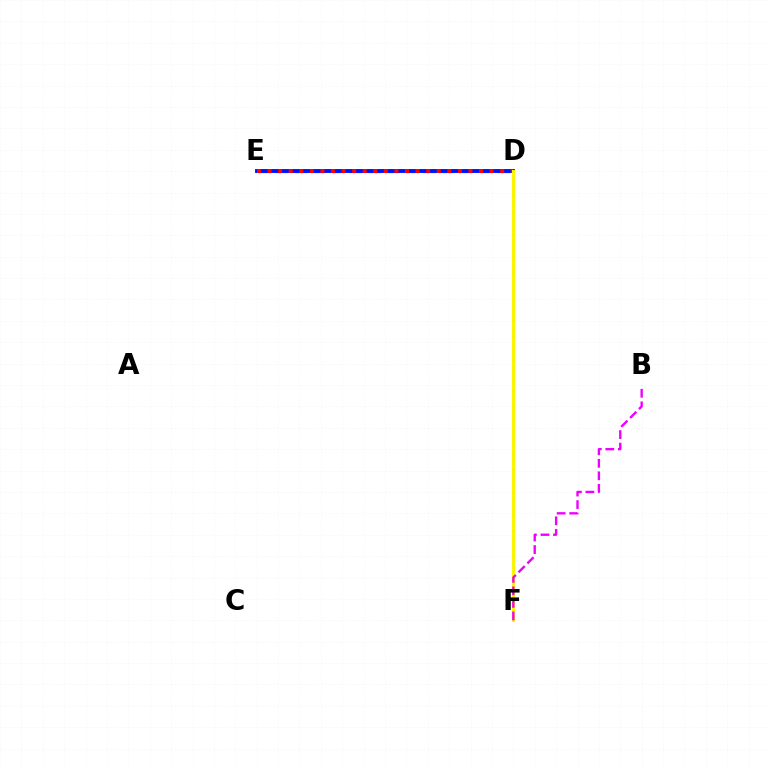{('D', 'E'): [{'color': '#00fff6', 'line_style': 'dashed', 'thickness': 2.51}, {'color': '#0010ff', 'line_style': 'solid', 'thickness': 2.8}, {'color': '#ff0000', 'line_style': 'dotted', 'thickness': 2.87}], ('D', 'F'): [{'color': '#08ff00', 'line_style': 'dotted', 'thickness': 2.12}, {'color': '#fcf500', 'line_style': 'solid', 'thickness': 2.14}], ('B', 'F'): [{'color': '#ee00ff', 'line_style': 'dashed', 'thickness': 1.7}]}